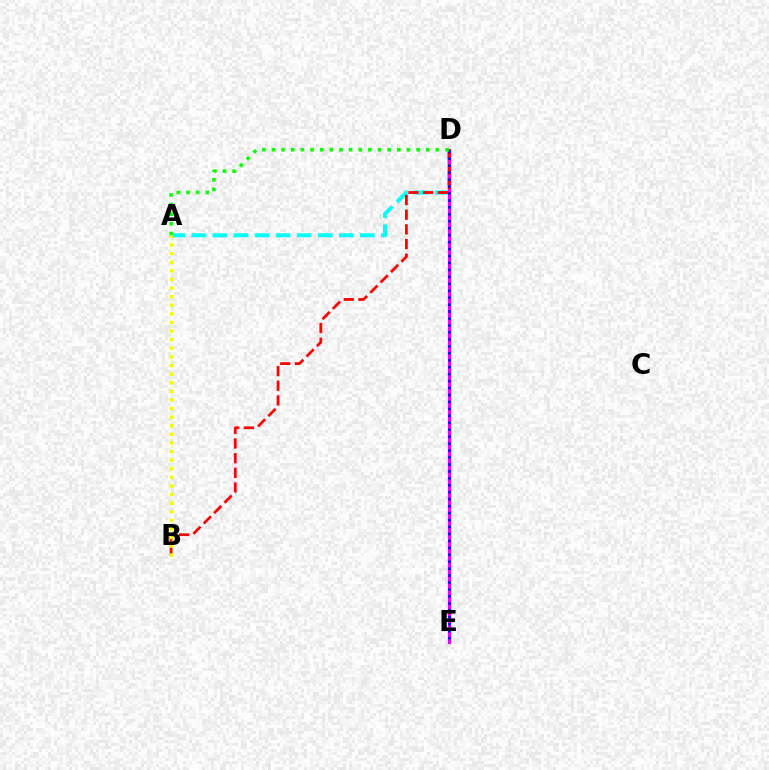{('A', 'D'): [{'color': '#00fff6', 'line_style': 'dashed', 'thickness': 2.86}, {'color': '#08ff00', 'line_style': 'dotted', 'thickness': 2.62}], ('D', 'E'): [{'color': '#ee00ff', 'line_style': 'solid', 'thickness': 2.32}, {'color': '#0010ff', 'line_style': 'dotted', 'thickness': 1.89}], ('B', 'D'): [{'color': '#ff0000', 'line_style': 'dashed', 'thickness': 1.99}], ('A', 'B'): [{'color': '#fcf500', 'line_style': 'dotted', 'thickness': 2.34}]}